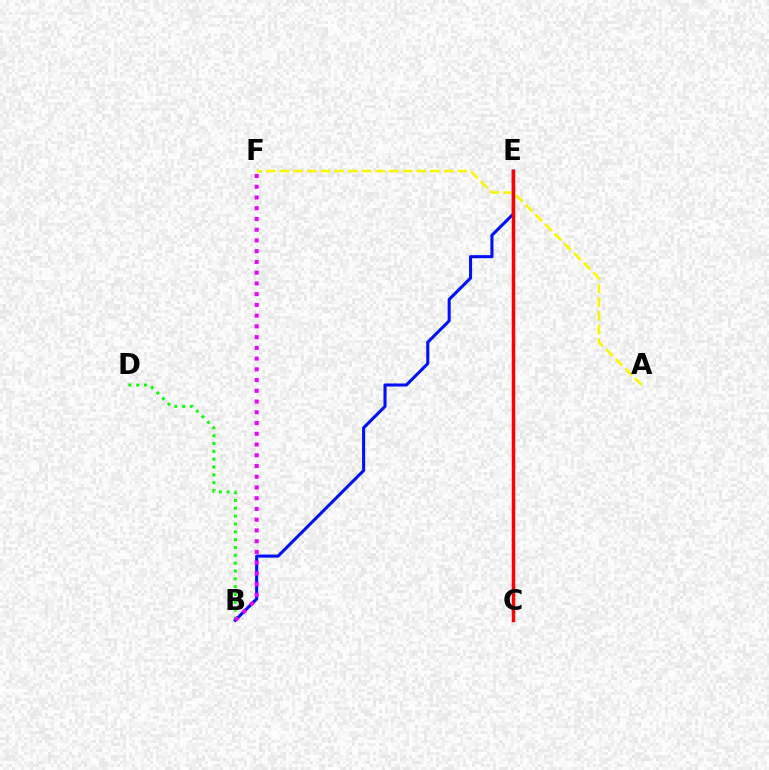{('B', 'D'): [{'color': '#08ff00', 'line_style': 'dotted', 'thickness': 2.13}], ('C', 'E'): [{'color': '#00fff6', 'line_style': 'dashed', 'thickness': 2.04}, {'color': '#ff0000', 'line_style': 'solid', 'thickness': 2.51}], ('B', 'E'): [{'color': '#0010ff', 'line_style': 'solid', 'thickness': 2.21}], ('A', 'F'): [{'color': '#fcf500', 'line_style': 'dashed', 'thickness': 1.86}], ('B', 'F'): [{'color': '#ee00ff', 'line_style': 'dotted', 'thickness': 2.92}]}